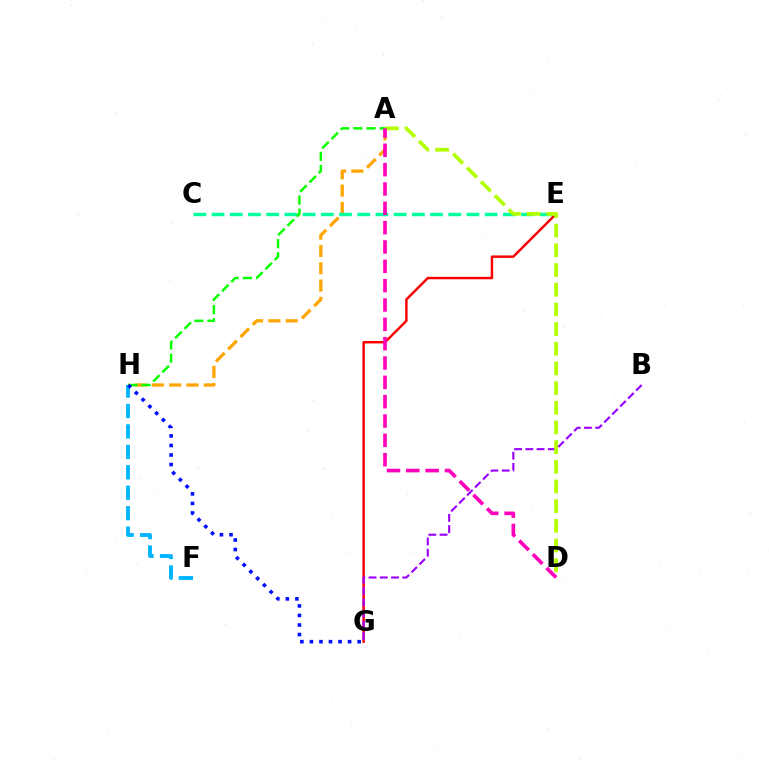{('F', 'H'): [{'color': '#00b5ff', 'line_style': 'dashed', 'thickness': 2.78}], ('A', 'H'): [{'color': '#ffa500', 'line_style': 'dashed', 'thickness': 2.35}, {'color': '#08ff00', 'line_style': 'dashed', 'thickness': 1.78}], ('C', 'E'): [{'color': '#00ff9d', 'line_style': 'dashed', 'thickness': 2.47}], ('E', 'G'): [{'color': '#ff0000', 'line_style': 'solid', 'thickness': 1.77}], ('B', 'G'): [{'color': '#9b00ff', 'line_style': 'dashed', 'thickness': 1.53}], ('A', 'D'): [{'color': '#b3ff00', 'line_style': 'dashed', 'thickness': 2.67}, {'color': '#ff00bd', 'line_style': 'dashed', 'thickness': 2.63}], ('G', 'H'): [{'color': '#0010ff', 'line_style': 'dotted', 'thickness': 2.59}]}